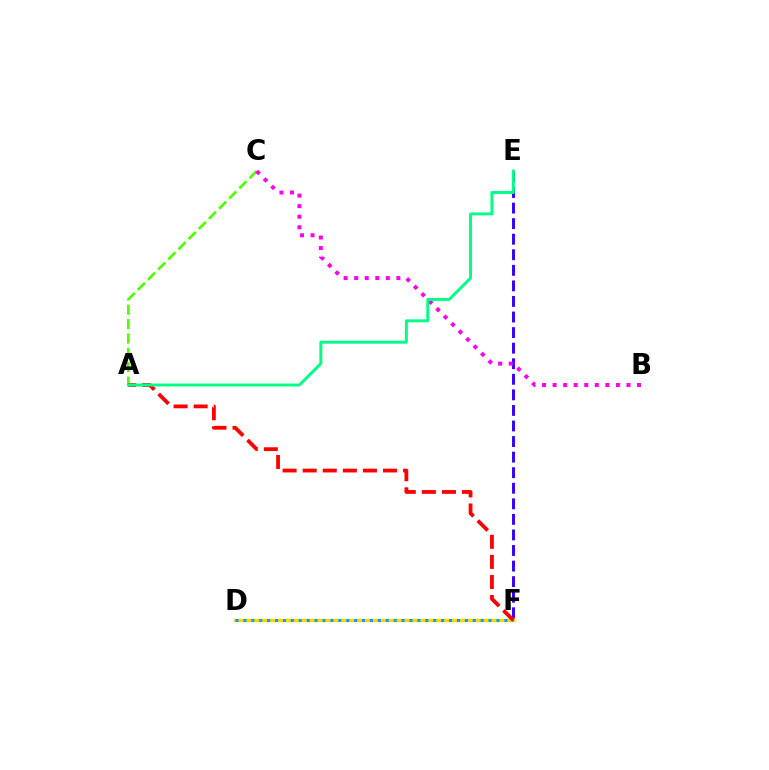{('D', 'F'): [{'color': '#ffd500', 'line_style': 'solid', 'thickness': 2.4}, {'color': '#009eff', 'line_style': 'dotted', 'thickness': 2.15}], ('E', 'F'): [{'color': '#3700ff', 'line_style': 'dashed', 'thickness': 2.11}], ('A', 'C'): [{'color': '#4fff00', 'line_style': 'dashed', 'thickness': 1.95}], ('A', 'F'): [{'color': '#ff0000', 'line_style': 'dashed', 'thickness': 2.73}], ('B', 'C'): [{'color': '#ff00ed', 'line_style': 'dotted', 'thickness': 2.87}], ('A', 'E'): [{'color': '#00ff86', 'line_style': 'solid', 'thickness': 2.12}]}